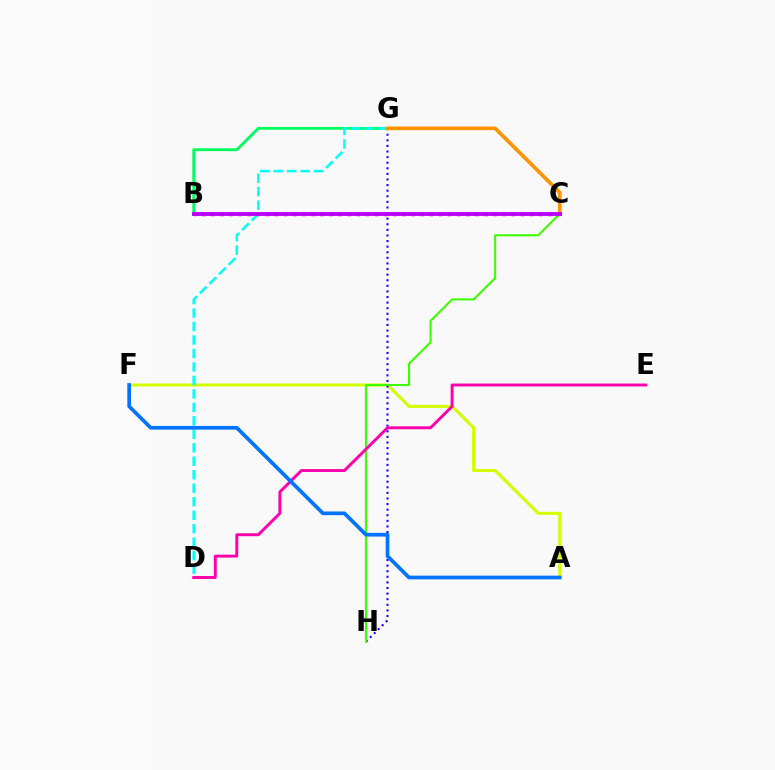{('B', 'G'): [{'color': '#00ff5c', 'line_style': 'solid', 'thickness': 2.03}], ('A', 'F'): [{'color': '#d1ff00', 'line_style': 'solid', 'thickness': 2.19}, {'color': '#0074ff', 'line_style': 'solid', 'thickness': 2.66}], ('G', 'H'): [{'color': '#2500ff', 'line_style': 'dotted', 'thickness': 1.52}], ('D', 'G'): [{'color': '#00fff6', 'line_style': 'dashed', 'thickness': 1.83}], ('C', 'H'): [{'color': '#3dff00', 'line_style': 'solid', 'thickness': 1.51}], ('B', 'C'): [{'color': '#ff0000', 'line_style': 'dotted', 'thickness': 2.47}, {'color': '#b900ff', 'line_style': 'solid', 'thickness': 2.77}], ('C', 'G'): [{'color': '#ff9400', 'line_style': 'solid', 'thickness': 2.64}], ('D', 'E'): [{'color': '#ff00ac', 'line_style': 'solid', 'thickness': 2.11}]}